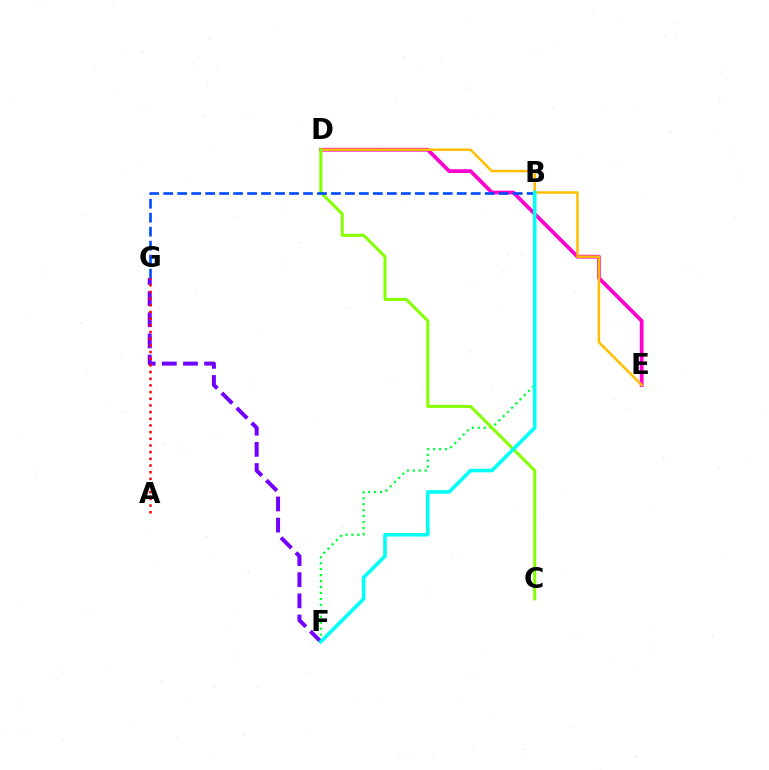{('D', 'E'): [{'color': '#ff00cf', 'line_style': 'solid', 'thickness': 2.7}, {'color': '#ffbd00', 'line_style': 'solid', 'thickness': 1.78}], ('B', 'F'): [{'color': '#00ff39', 'line_style': 'dotted', 'thickness': 1.62}, {'color': '#00fff6', 'line_style': 'solid', 'thickness': 2.58}], ('C', 'D'): [{'color': '#84ff00', 'line_style': 'solid', 'thickness': 2.15}], ('B', 'G'): [{'color': '#004bff', 'line_style': 'dashed', 'thickness': 1.9}], ('F', 'G'): [{'color': '#7200ff', 'line_style': 'dashed', 'thickness': 2.87}], ('A', 'G'): [{'color': '#ff0000', 'line_style': 'dotted', 'thickness': 1.81}]}